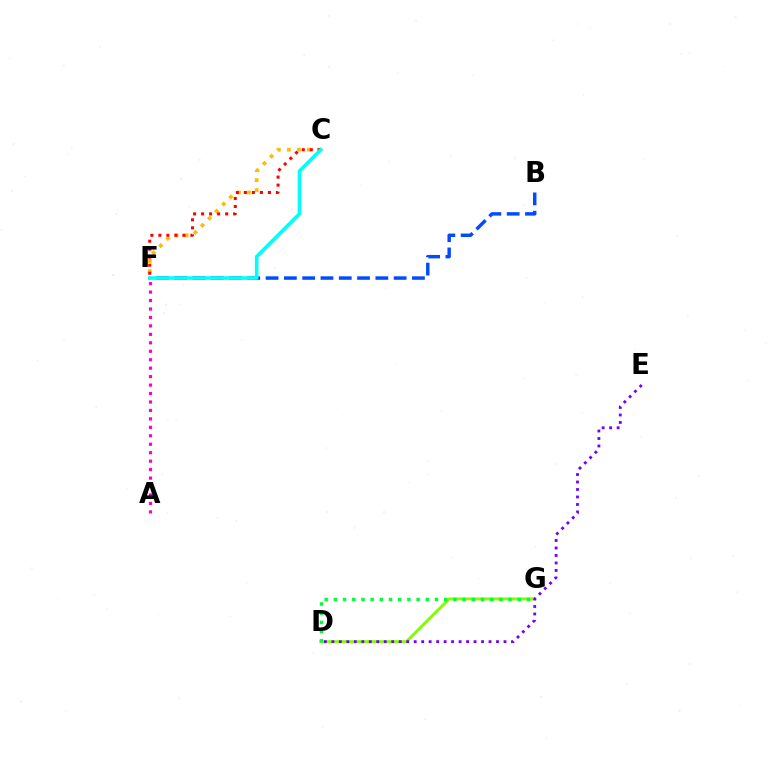{('D', 'G'): [{'color': '#84ff00', 'line_style': 'solid', 'thickness': 2.12}, {'color': '#00ff39', 'line_style': 'dotted', 'thickness': 2.5}], ('D', 'E'): [{'color': '#7200ff', 'line_style': 'dotted', 'thickness': 2.03}], ('C', 'F'): [{'color': '#ffbd00', 'line_style': 'dotted', 'thickness': 2.72}, {'color': '#ff0000', 'line_style': 'dotted', 'thickness': 2.18}, {'color': '#00fff6', 'line_style': 'solid', 'thickness': 2.58}], ('B', 'F'): [{'color': '#004bff', 'line_style': 'dashed', 'thickness': 2.49}], ('A', 'F'): [{'color': '#ff00cf', 'line_style': 'dotted', 'thickness': 2.3}]}